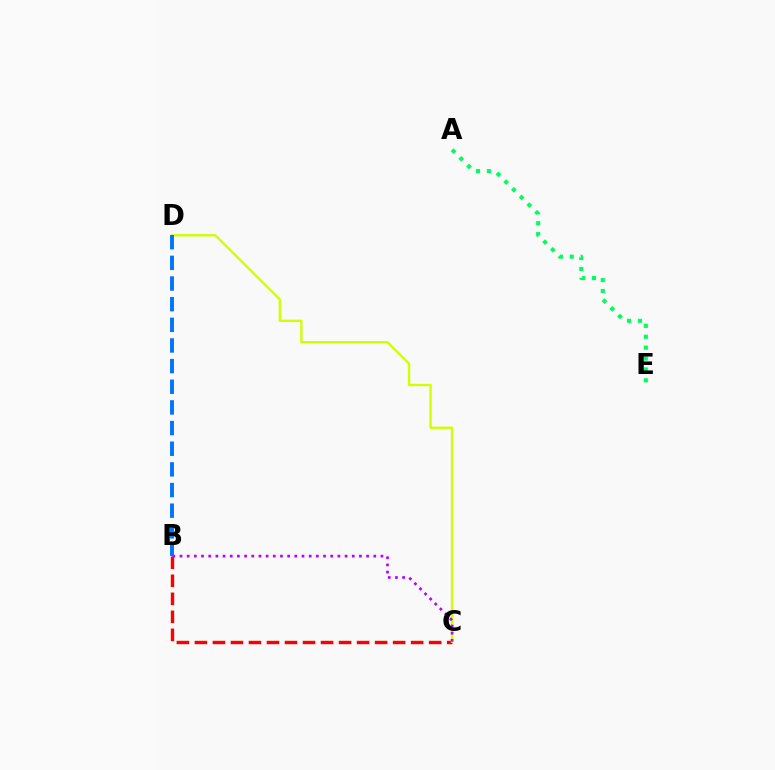{('B', 'C'): [{'color': '#ff0000', 'line_style': 'dashed', 'thickness': 2.45}, {'color': '#b900ff', 'line_style': 'dotted', 'thickness': 1.95}], ('C', 'D'): [{'color': '#d1ff00', 'line_style': 'solid', 'thickness': 1.71}], ('A', 'E'): [{'color': '#00ff5c', 'line_style': 'dotted', 'thickness': 2.96}], ('B', 'D'): [{'color': '#0074ff', 'line_style': 'dashed', 'thickness': 2.81}]}